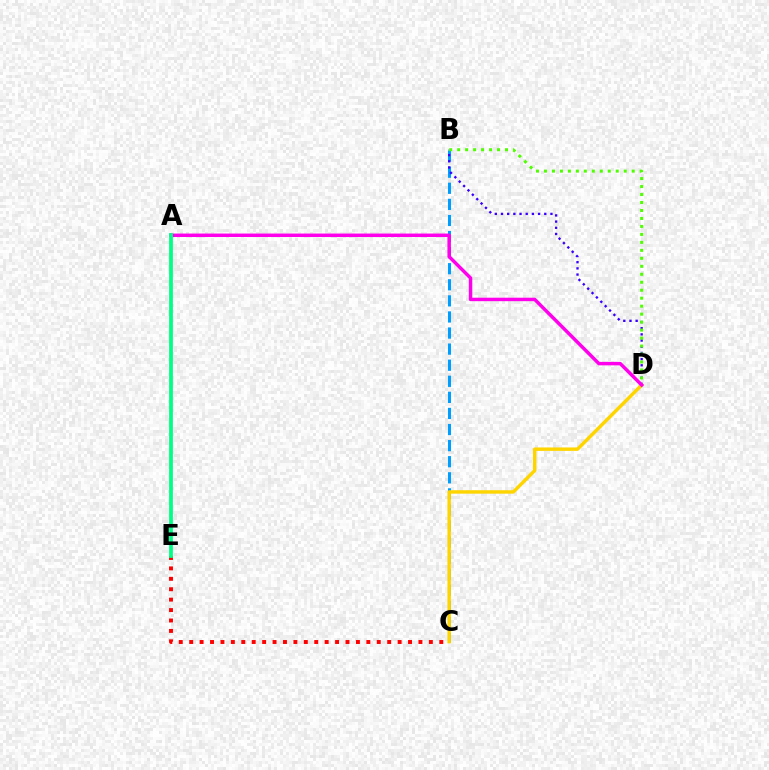{('B', 'C'): [{'color': '#009eff', 'line_style': 'dashed', 'thickness': 2.18}], ('B', 'D'): [{'color': '#3700ff', 'line_style': 'dotted', 'thickness': 1.68}, {'color': '#4fff00', 'line_style': 'dotted', 'thickness': 2.17}], ('C', 'E'): [{'color': '#ff0000', 'line_style': 'dotted', 'thickness': 2.83}], ('C', 'D'): [{'color': '#ffd500', 'line_style': 'solid', 'thickness': 2.47}], ('A', 'D'): [{'color': '#ff00ed', 'line_style': 'solid', 'thickness': 2.49}], ('A', 'E'): [{'color': '#00ff86', 'line_style': 'solid', 'thickness': 2.72}]}